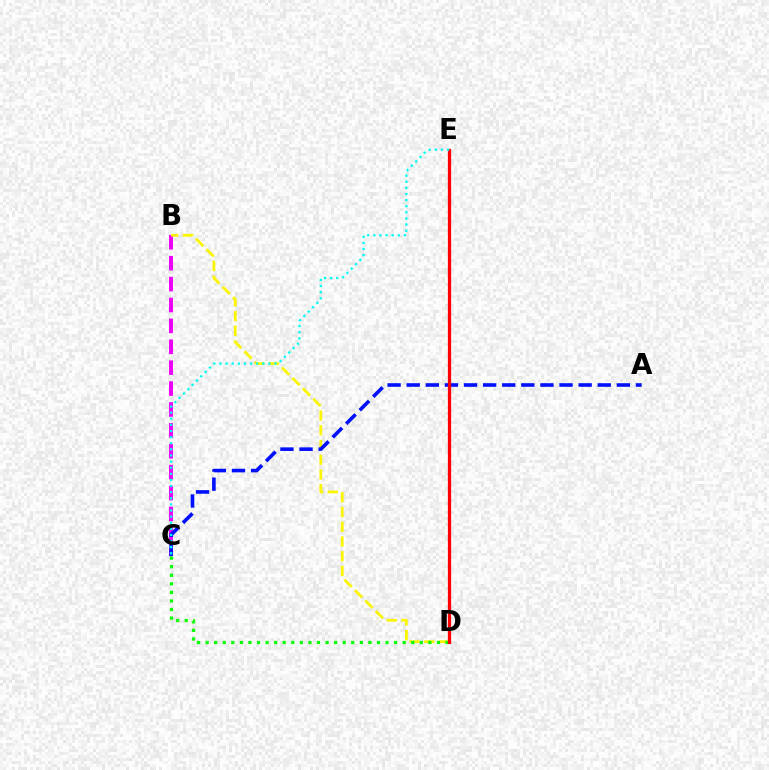{('B', 'C'): [{'color': '#ee00ff', 'line_style': 'dashed', 'thickness': 2.84}], ('B', 'D'): [{'color': '#fcf500', 'line_style': 'dashed', 'thickness': 2.0}], ('A', 'C'): [{'color': '#0010ff', 'line_style': 'dashed', 'thickness': 2.6}], ('C', 'D'): [{'color': '#08ff00', 'line_style': 'dotted', 'thickness': 2.33}], ('D', 'E'): [{'color': '#ff0000', 'line_style': 'solid', 'thickness': 2.34}], ('C', 'E'): [{'color': '#00fff6', 'line_style': 'dotted', 'thickness': 1.66}]}